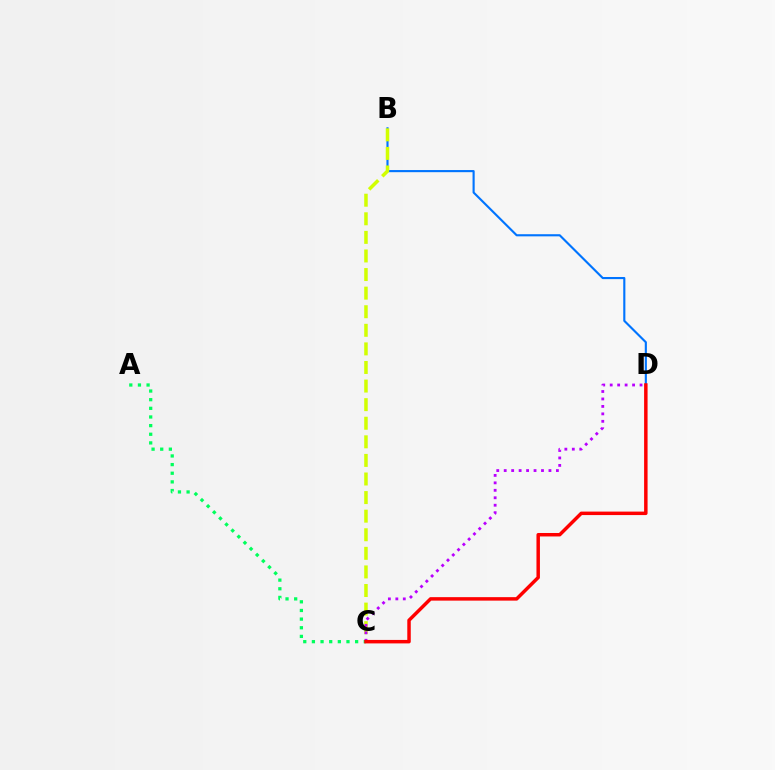{('B', 'D'): [{'color': '#0074ff', 'line_style': 'solid', 'thickness': 1.53}], ('B', 'C'): [{'color': '#d1ff00', 'line_style': 'dashed', 'thickness': 2.52}], ('C', 'D'): [{'color': '#b900ff', 'line_style': 'dotted', 'thickness': 2.03}, {'color': '#ff0000', 'line_style': 'solid', 'thickness': 2.5}], ('A', 'C'): [{'color': '#00ff5c', 'line_style': 'dotted', 'thickness': 2.35}]}